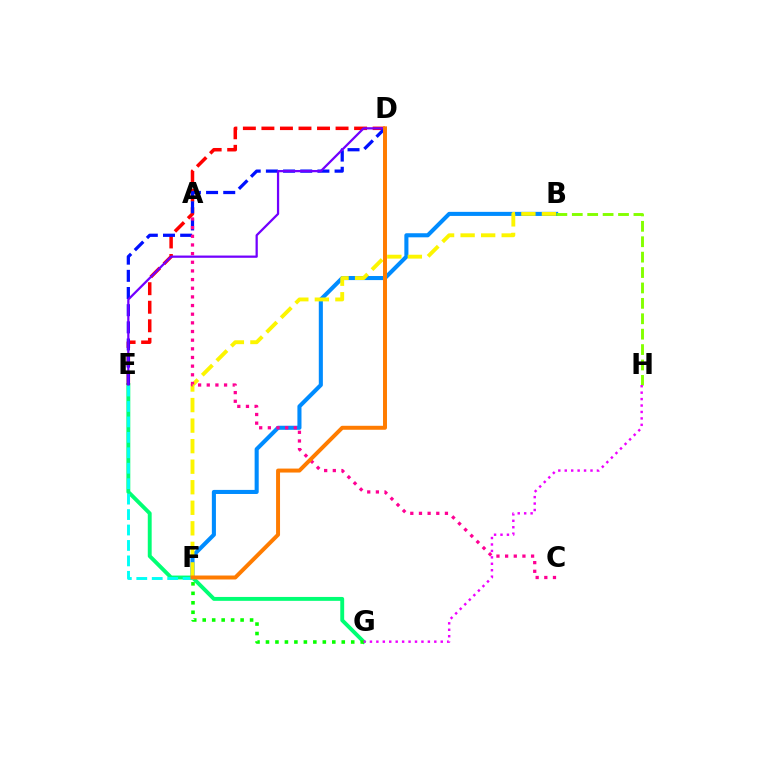{('B', 'F'): [{'color': '#008cff', 'line_style': 'solid', 'thickness': 2.94}, {'color': '#fcf500', 'line_style': 'dashed', 'thickness': 2.79}], ('E', 'G'): [{'color': '#00ff74', 'line_style': 'solid', 'thickness': 2.8}], ('D', 'E'): [{'color': '#ff0000', 'line_style': 'dashed', 'thickness': 2.52}, {'color': '#0010ff', 'line_style': 'dashed', 'thickness': 2.33}, {'color': '#7200ff', 'line_style': 'solid', 'thickness': 1.62}], ('F', 'G'): [{'color': '#08ff00', 'line_style': 'dotted', 'thickness': 2.57}], ('A', 'C'): [{'color': '#ff0094', 'line_style': 'dotted', 'thickness': 2.35}], ('B', 'H'): [{'color': '#84ff00', 'line_style': 'dashed', 'thickness': 2.09}], ('E', 'F'): [{'color': '#00fff6', 'line_style': 'dashed', 'thickness': 2.1}], ('G', 'H'): [{'color': '#ee00ff', 'line_style': 'dotted', 'thickness': 1.75}], ('D', 'F'): [{'color': '#ff7c00', 'line_style': 'solid', 'thickness': 2.86}]}